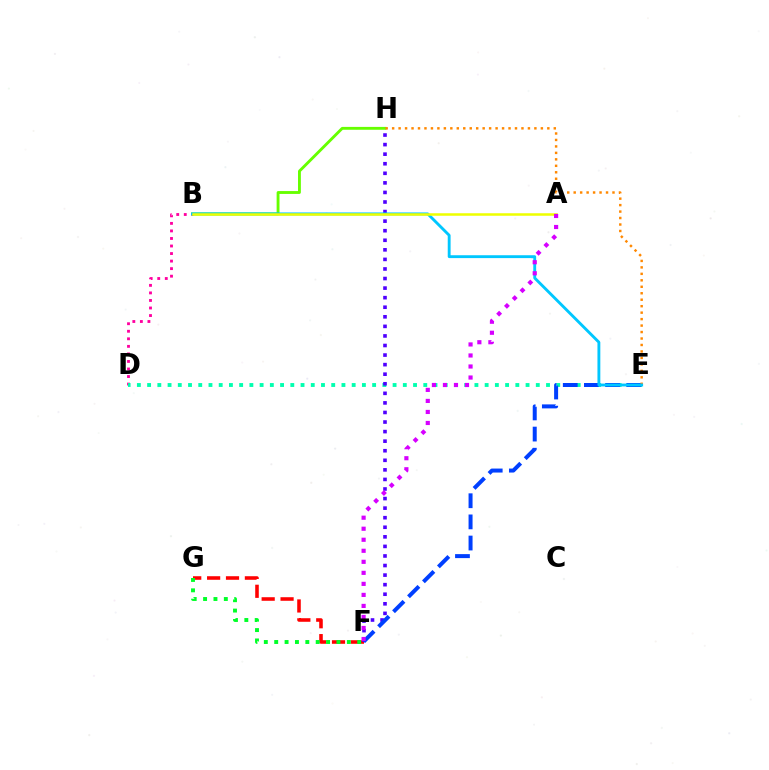{('B', 'D'): [{'color': '#ff00a0', 'line_style': 'dotted', 'thickness': 2.05}], ('D', 'E'): [{'color': '#00ffaf', 'line_style': 'dotted', 'thickness': 2.78}], ('F', 'G'): [{'color': '#ff0000', 'line_style': 'dashed', 'thickness': 2.57}, {'color': '#00ff27', 'line_style': 'dotted', 'thickness': 2.82}], ('F', 'H'): [{'color': '#4f00ff', 'line_style': 'dotted', 'thickness': 2.6}], ('E', 'F'): [{'color': '#003fff', 'line_style': 'dashed', 'thickness': 2.87}], ('B', 'H'): [{'color': '#66ff00', 'line_style': 'solid', 'thickness': 2.06}], ('E', 'H'): [{'color': '#ff8800', 'line_style': 'dotted', 'thickness': 1.76}], ('B', 'E'): [{'color': '#00c7ff', 'line_style': 'solid', 'thickness': 2.06}], ('A', 'B'): [{'color': '#eeff00', 'line_style': 'solid', 'thickness': 1.82}], ('A', 'F'): [{'color': '#d600ff', 'line_style': 'dotted', 'thickness': 3.0}]}